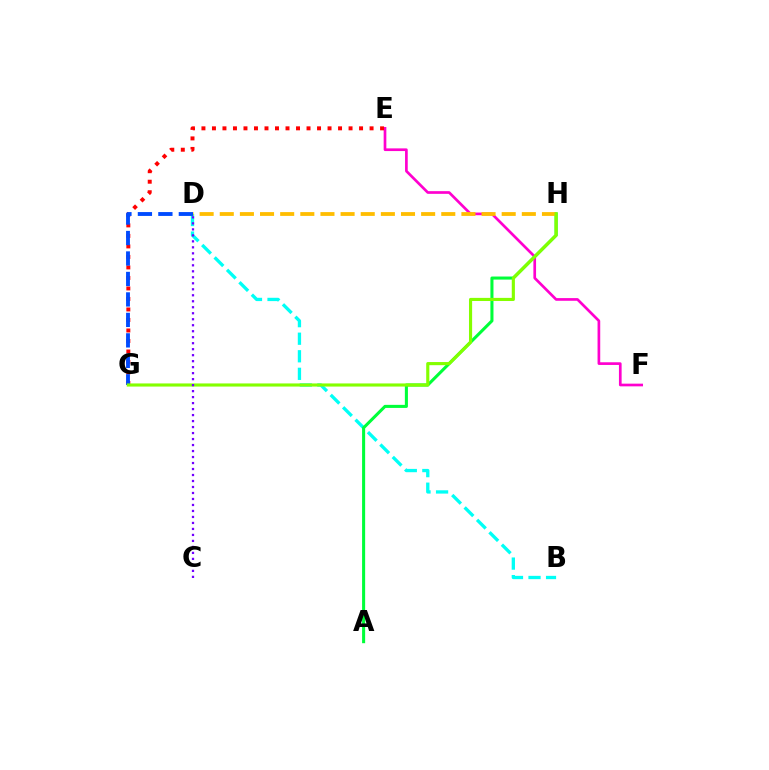{('B', 'D'): [{'color': '#00fff6', 'line_style': 'dashed', 'thickness': 2.38}], ('E', 'F'): [{'color': '#ff00cf', 'line_style': 'solid', 'thickness': 1.93}], ('E', 'G'): [{'color': '#ff0000', 'line_style': 'dotted', 'thickness': 2.86}], ('D', 'G'): [{'color': '#004bff', 'line_style': 'dashed', 'thickness': 2.78}], ('A', 'H'): [{'color': '#00ff39', 'line_style': 'solid', 'thickness': 2.2}], ('D', 'H'): [{'color': '#ffbd00', 'line_style': 'dashed', 'thickness': 2.74}], ('G', 'H'): [{'color': '#84ff00', 'line_style': 'solid', 'thickness': 2.26}], ('C', 'D'): [{'color': '#7200ff', 'line_style': 'dotted', 'thickness': 1.63}]}